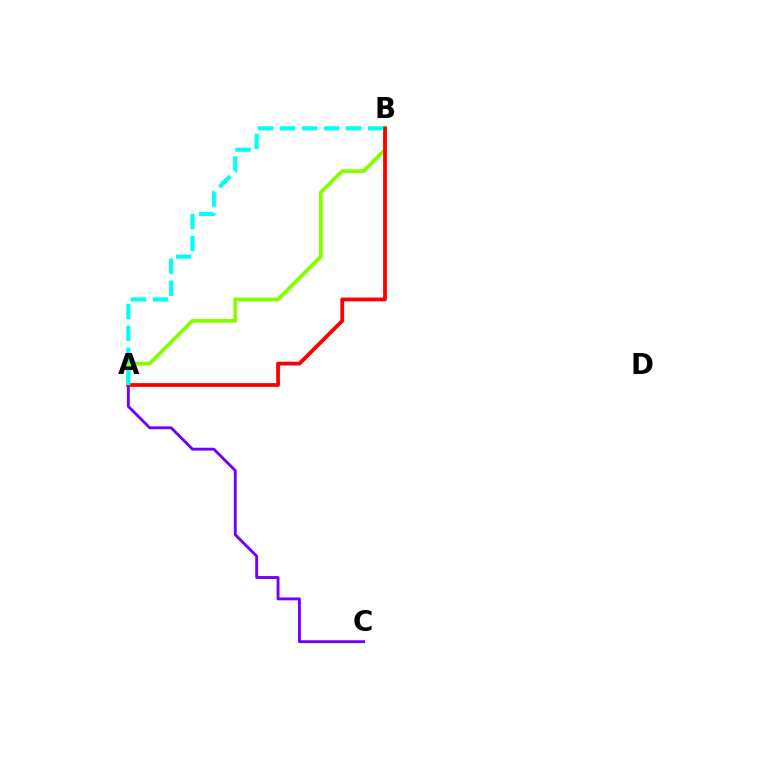{('A', 'B'): [{'color': '#84ff00', 'line_style': 'solid', 'thickness': 2.78}, {'color': '#ff0000', 'line_style': 'solid', 'thickness': 2.71}, {'color': '#00fff6', 'line_style': 'dashed', 'thickness': 2.99}], ('A', 'C'): [{'color': '#7200ff', 'line_style': 'solid', 'thickness': 2.07}]}